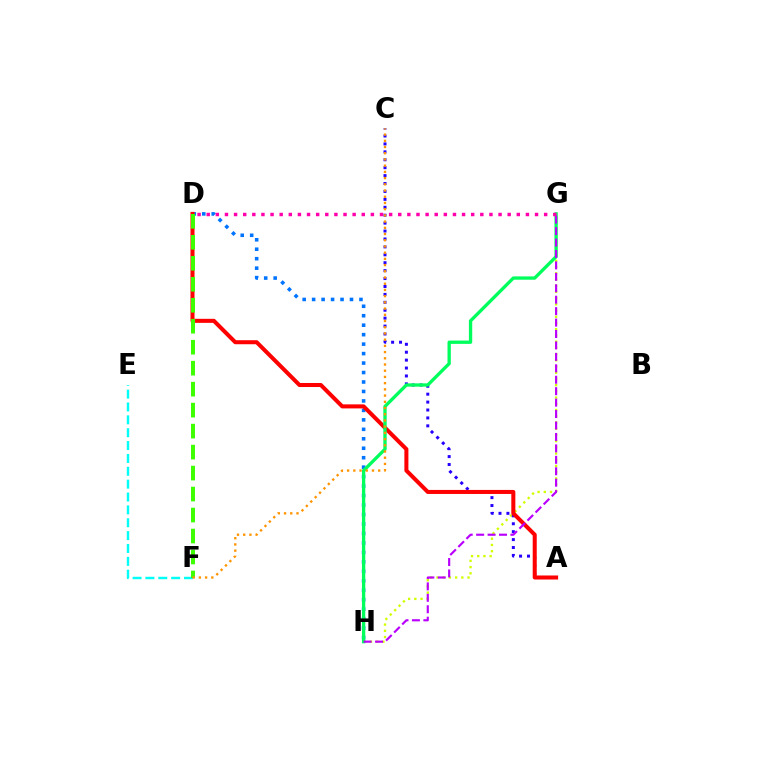{('D', 'H'): [{'color': '#0074ff', 'line_style': 'dotted', 'thickness': 2.57}], ('G', 'H'): [{'color': '#d1ff00', 'line_style': 'dotted', 'thickness': 1.69}, {'color': '#00ff5c', 'line_style': 'solid', 'thickness': 2.39}, {'color': '#b900ff', 'line_style': 'dashed', 'thickness': 1.55}], ('A', 'C'): [{'color': '#2500ff', 'line_style': 'dotted', 'thickness': 2.15}], ('A', 'D'): [{'color': '#ff0000', 'line_style': 'solid', 'thickness': 2.9}], ('E', 'F'): [{'color': '#00fff6', 'line_style': 'dashed', 'thickness': 1.75}], ('D', 'G'): [{'color': '#ff00ac', 'line_style': 'dotted', 'thickness': 2.48}], ('D', 'F'): [{'color': '#3dff00', 'line_style': 'dashed', 'thickness': 2.85}], ('C', 'F'): [{'color': '#ff9400', 'line_style': 'dotted', 'thickness': 1.69}]}